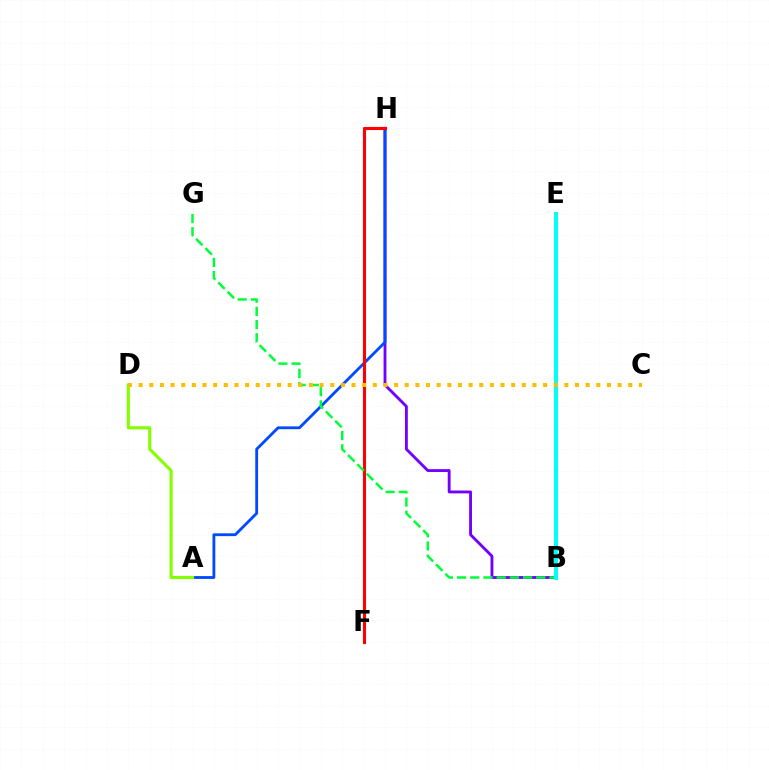{('B', 'H'): [{'color': '#7200ff', 'line_style': 'solid', 'thickness': 2.05}], ('A', 'H'): [{'color': '#004bff', 'line_style': 'solid', 'thickness': 2.04}], ('F', 'H'): [{'color': '#ff00cf', 'line_style': 'solid', 'thickness': 1.95}, {'color': '#ff0000', 'line_style': 'solid', 'thickness': 2.24}], ('B', 'G'): [{'color': '#00ff39', 'line_style': 'dashed', 'thickness': 1.79}], ('B', 'E'): [{'color': '#00fff6', 'line_style': 'solid', 'thickness': 2.91}], ('A', 'D'): [{'color': '#84ff00', 'line_style': 'solid', 'thickness': 2.25}], ('C', 'D'): [{'color': '#ffbd00', 'line_style': 'dotted', 'thickness': 2.89}]}